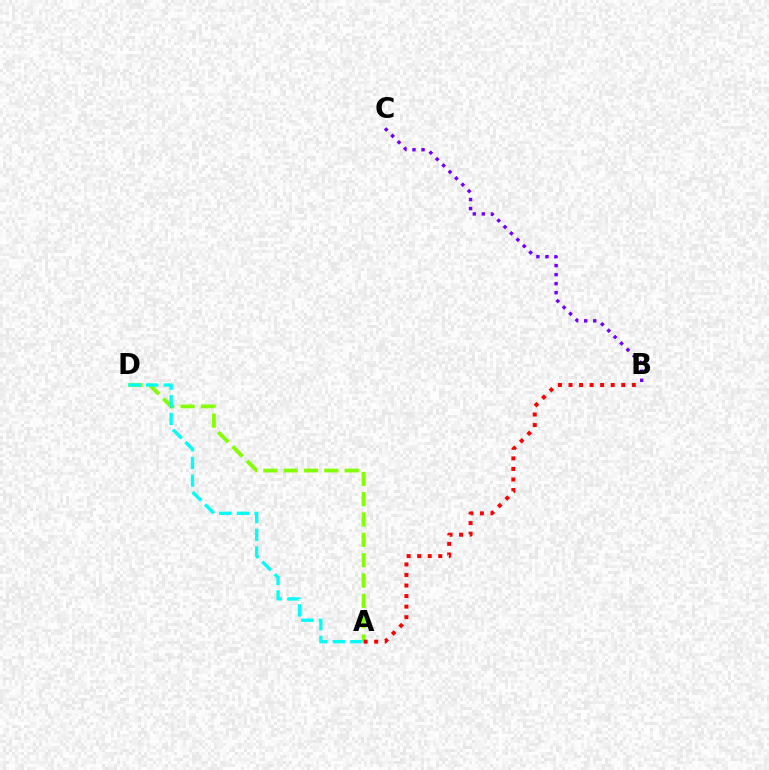{('B', 'C'): [{'color': '#7200ff', 'line_style': 'dotted', 'thickness': 2.46}], ('A', 'D'): [{'color': '#84ff00', 'line_style': 'dashed', 'thickness': 2.76}, {'color': '#00fff6', 'line_style': 'dashed', 'thickness': 2.4}], ('A', 'B'): [{'color': '#ff0000', 'line_style': 'dotted', 'thickness': 2.87}]}